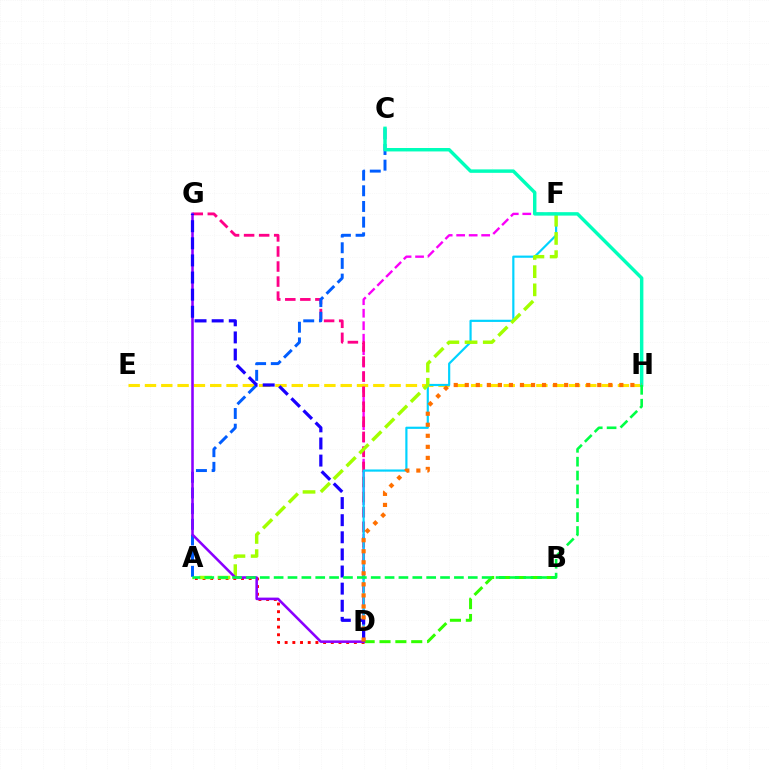{('D', 'F'): [{'color': '#fa00f9', 'line_style': 'dashed', 'thickness': 1.7}, {'color': '#00d3ff', 'line_style': 'solid', 'thickness': 1.57}], ('E', 'H'): [{'color': '#ffe600', 'line_style': 'dashed', 'thickness': 2.22}], ('D', 'G'): [{'color': '#ff0088', 'line_style': 'dashed', 'thickness': 2.04}, {'color': '#8a00ff', 'line_style': 'solid', 'thickness': 1.85}, {'color': '#1900ff', 'line_style': 'dashed', 'thickness': 2.32}], ('A', 'D'): [{'color': '#ff0000', 'line_style': 'dotted', 'thickness': 2.09}], ('B', 'D'): [{'color': '#31ff00', 'line_style': 'dashed', 'thickness': 2.15}], ('A', 'F'): [{'color': '#a2ff00', 'line_style': 'dashed', 'thickness': 2.47}], ('A', 'C'): [{'color': '#005dff', 'line_style': 'dashed', 'thickness': 2.13}], ('C', 'H'): [{'color': '#00ffbb', 'line_style': 'solid', 'thickness': 2.48}], ('D', 'H'): [{'color': '#ff7000', 'line_style': 'dotted', 'thickness': 3.0}], ('A', 'H'): [{'color': '#00ff45', 'line_style': 'dashed', 'thickness': 1.88}]}